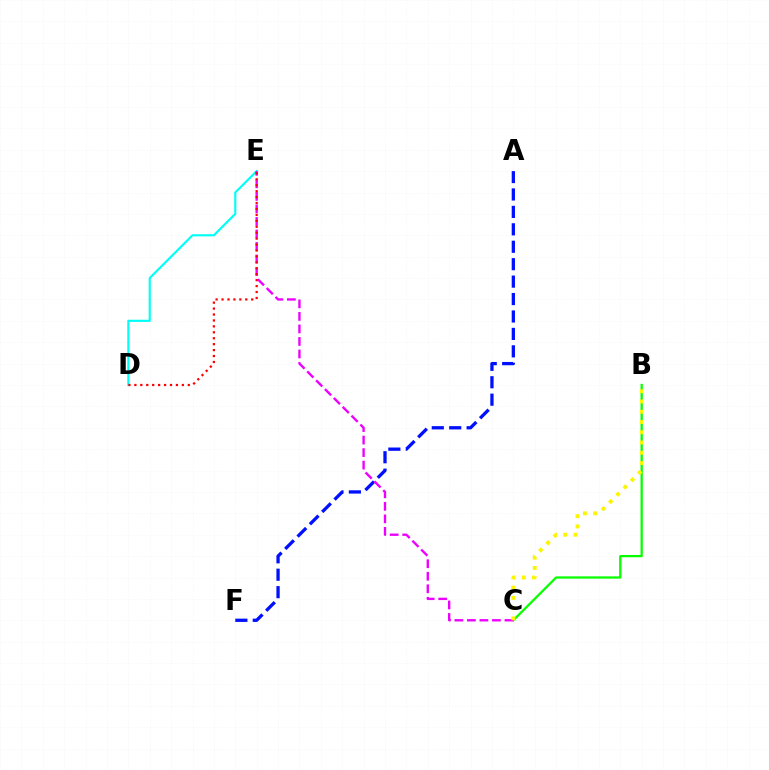{('B', 'C'): [{'color': '#08ff00', 'line_style': 'solid', 'thickness': 1.64}, {'color': '#fcf500', 'line_style': 'dotted', 'thickness': 2.79}], ('A', 'F'): [{'color': '#0010ff', 'line_style': 'dashed', 'thickness': 2.37}], ('D', 'E'): [{'color': '#00fff6', 'line_style': 'solid', 'thickness': 1.54}, {'color': '#ff0000', 'line_style': 'dotted', 'thickness': 1.61}], ('C', 'E'): [{'color': '#ee00ff', 'line_style': 'dashed', 'thickness': 1.7}]}